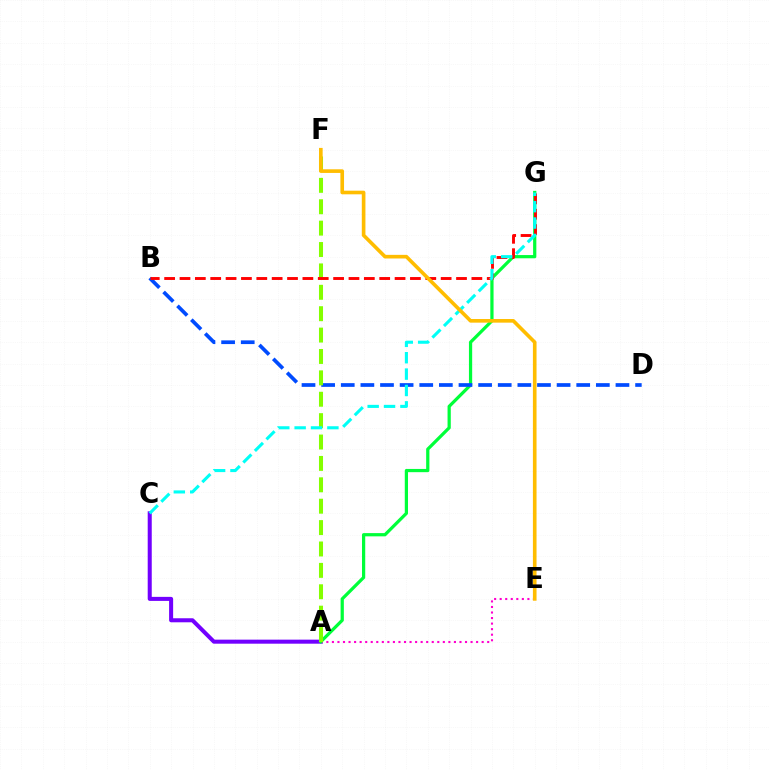{('A', 'C'): [{'color': '#7200ff', 'line_style': 'solid', 'thickness': 2.91}], ('A', 'E'): [{'color': '#ff00cf', 'line_style': 'dotted', 'thickness': 1.51}], ('A', 'G'): [{'color': '#00ff39', 'line_style': 'solid', 'thickness': 2.33}], ('B', 'D'): [{'color': '#004bff', 'line_style': 'dashed', 'thickness': 2.67}], ('A', 'F'): [{'color': '#84ff00', 'line_style': 'dashed', 'thickness': 2.91}], ('B', 'G'): [{'color': '#ff0000', 'line_style': 'dashed', 'thickness': 2.09}], ('C', 'G'): [{'color': '#00fff6', 'line_style': 'dashed', 'thickness': 2.22}], ('E', 'F'): [{'color': '#ffbd00', 'line_style': 'solid', 'thickness': 2.62}]}